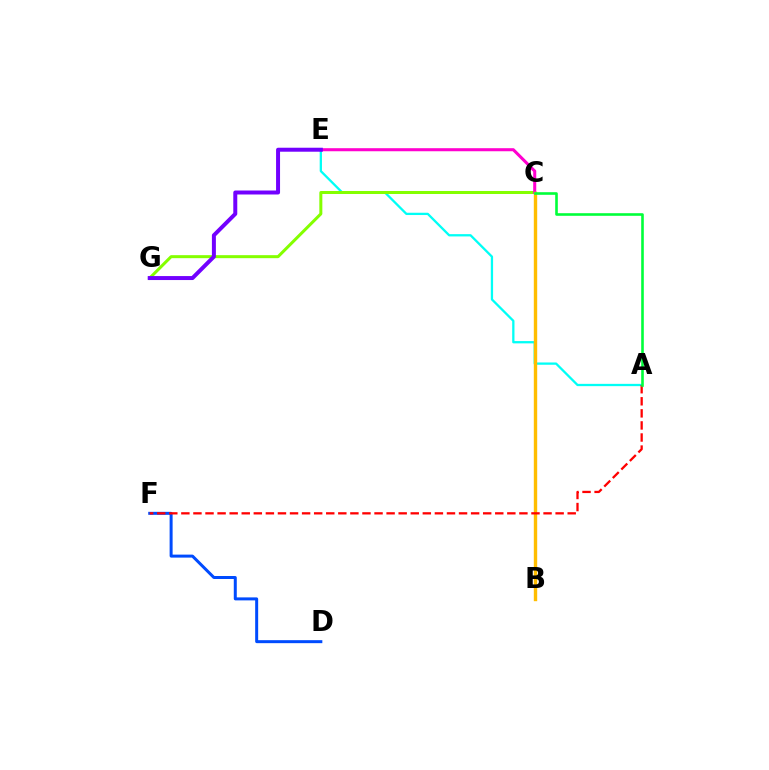{('A', 'E'): [{'color': '#00fff6', 'line_style': 'solid', 'thickness': 1.65}], ('C', 'G'): [{'color': '#84ff00', 'line_style': 'solid', 'thickness': 2.17}], ('C', 'E'): [{'color': '#ff00cf', 'line_style': 'solid', 'thickness': 2.2}], ('D', 'F'): [{'color': '#004bff', 'line_style': 'solid', 'thickness': 2.16}], ('E', 'G'): [{'color': '#7200ff', 'line_style': 'solid', 'thickness': 2.87}], ('B', 'C'): [{'color': '#ffbd00', 'line_style': 'solid', 'thickness': 2.44}], ('A', 'F'): [{'color': '#ff0000', 'line_style': 'dashed', 'thickness': 1.64}], ('A', 'C'): [{'color': '#00ff39', 'line_style': 'solid', 'thickness': 1.88}]}